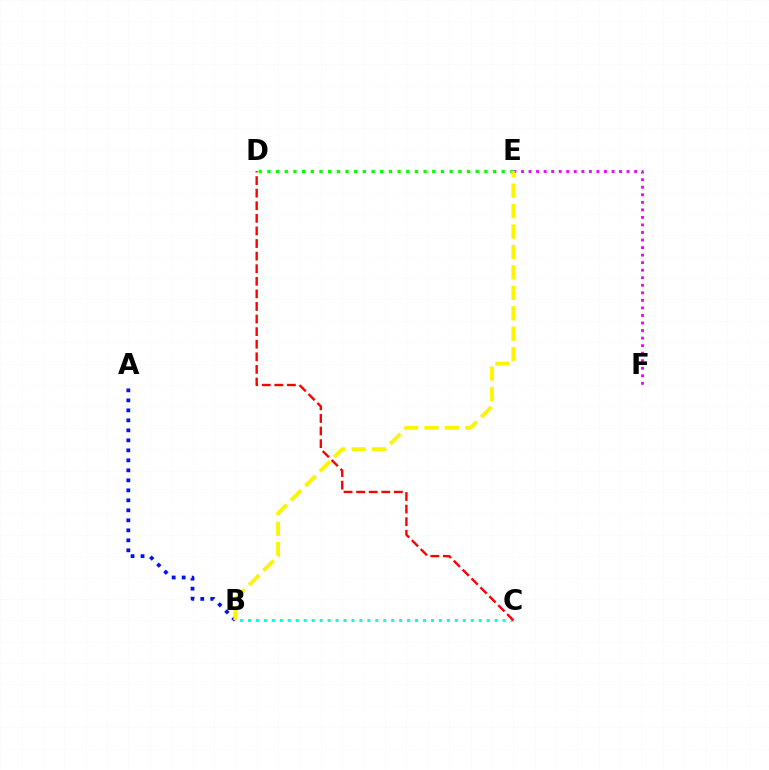{('A', 'B'): [{'color': '#0010ff', 'line_style': 'dotted', 'thickness': 2.72}], ('E', 'F'): [{'color': '#ee00ff', 'line_style': 'dotted', 'thickness': 2.05}], ('B', 'C'): [{'color': '#00fff6', 'line_style': 'dotted', 'thickness': 2.16}], ('D', 'E'): [{'color': '#08ff00', 'line_style': 'dotted', 'thickness': 2.36}], ('B', 'E'): [{'color': '#fcf500', 'line_style': 'dashed', 'thickness': 2.77}], ('C', 'D'): [{'color': '#ff0000', 'line_style': 'dashed', 'thickness': 1.71}]}